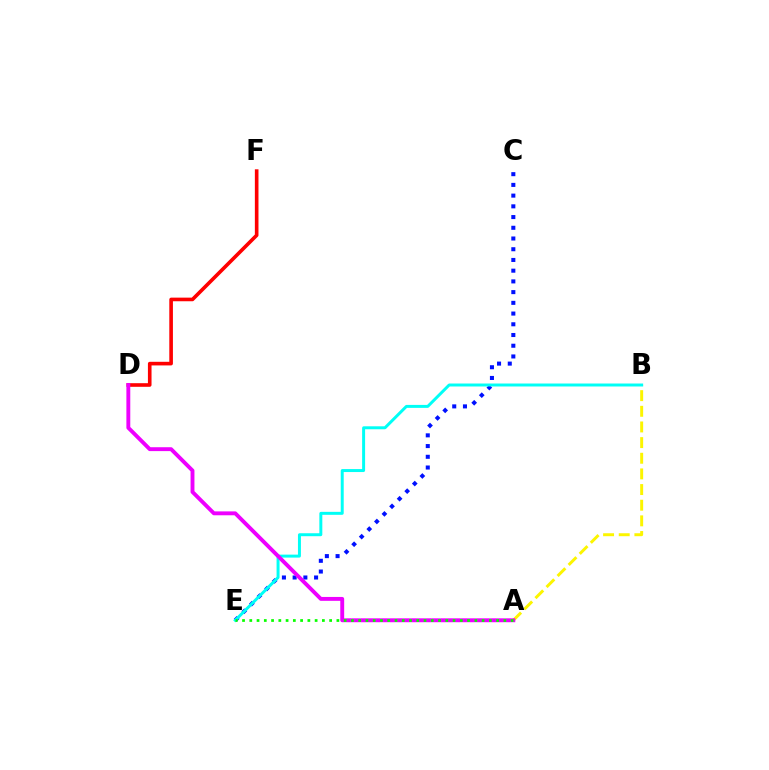{('A', 'B'): [{'color': '#fcf500', 'line_style': 'dashed', 'thickness': 2.13}], ('C', 'E'): [{'color': '#0010ff', 'line_style': 'dotted', 'thickness': 2.91}], ('D', 'F'): [{'color': '#ff0000', 'line_style': 'solid', 'thickness': 2.61}], ('B', 'E'): [{'color': '#00fff6', 'line_style': 'solid', 'thickness': 2.14}], ('A', 'D'): [{'color': '#ee00ff', 'line_style': 'solid', 'thickness': 2.8}], ('A', 'E'): [{'color': '#08ff00', 'line_style': 'dotted', 'thickness': 1.97}]}